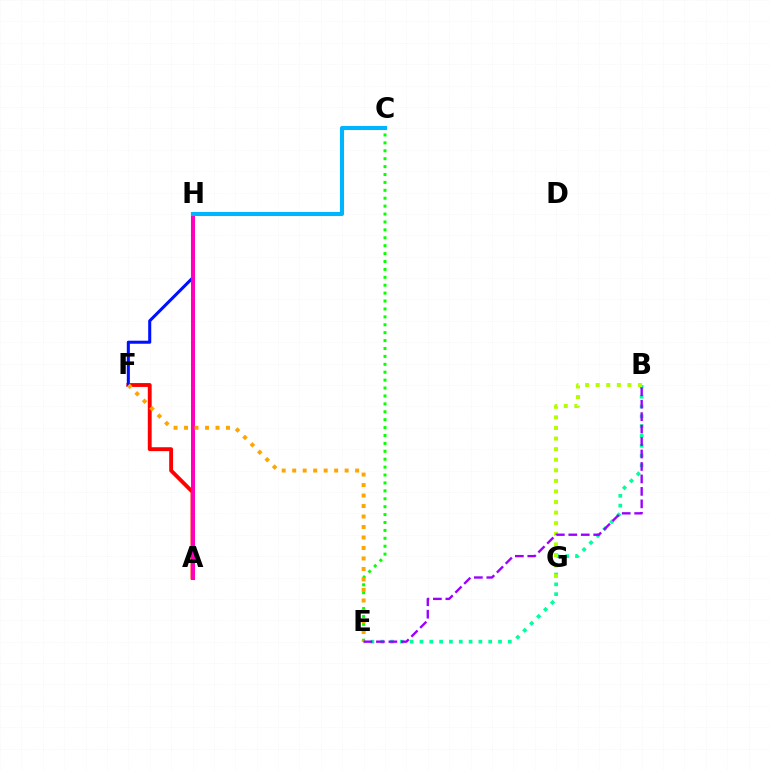{('C', 'E'): [{'color': '#08ff00', 'line_style': 'dotted', 'thickness': 2.15}], ('A', 'F'): [{'color': '#ff0000', 'line_style': 'solid', 'thickness': 2.78}], ('F', 'H'): [{'color': '#0010ff', 'line_style': 'solid', 'thickness': 2.2}], ('B', 'E'): [{'color': '#00ff9d', 'line_style': 'dotted', 'thickness': 2.67}, {'color': '#9b00ff', 'line_style': 'dashed', 'thickness': 1.69}], ('A', 'H'): [{'color': '#ff00bd', 'line_style': 'solid', 'thickness': 2.88}], ('E', 'F'): [{'color': '#ffa500', 'line_style': 'dotted', 'thickness': 2.85}], ('B', 'G'): [{'color': '#b3ff00', 'line_style': 'dotted', 'thickness': 2.88}], ('C', 'H'): [{'color': '#00b5ff', 'line_style': 'solid', 'thickness': 2.94}]}